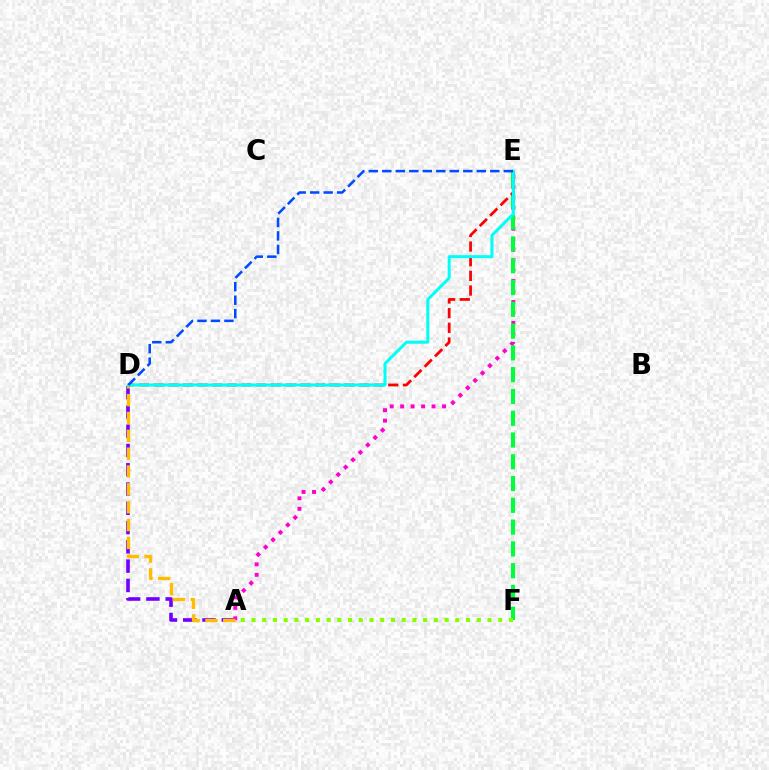{('A', 'D'): [{'color': '#7200ff', 'line_style': 'dashed', 'thickness': 2.62}, {'color': '#ffbd00', 'line_style': 'dashed', 'thickness': 2.42}], ('A', 'E'): [{'color': '#ff00cf', 'line_style': 'dotted', 'thickness': 2.84}], ('E', 'F'): [{'color': '#00ff39', 'line_style': 'dashed', 'thickness': 2.96}], ('D', 'E'): [{'color': '#ff0000', 'line_style': 'dashed', 'thickness': 1.99}, {'color': '#00fff6', 'line_style': 'solid', 'thickness': 2.17}, {'color': '#004bff', 'line_style': 'dashed', 'thickness': 1.83}], ('A', 'F'): [{'color': '#84ff00', 'line_style': 'dotted', 'thickness': 2.91}]}